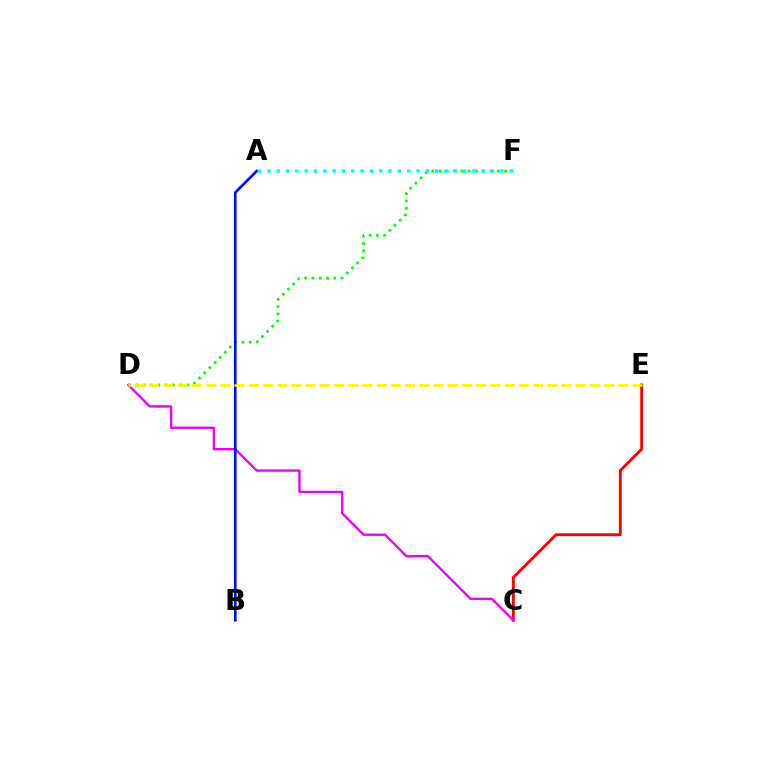{('D', 'F'): [{'color': '#08ff00', 'line_style': 'dotted', 'thickness': 1.98}], ('C', 'E'): [{'color': '#ff0000', 'line_style': 'solid', 'thickness': 2.08}], ('C', 'D'): [{'color': '#ee00ff', 'line_style': 'solid', 'thickness': 1.71}], ('A', 'B'): [{'color': '#0010ff', 'line_style': 'solid', 'thickness': 1.92}], ('D', 'E'): [{'color': '#fcf500', 'line_style': 'dashed', 'thickness': 1.93}], ('A', 'F'): [{'color': '#00fff6', 'line_style': 'dotted', 'thickness': 2.53}]}